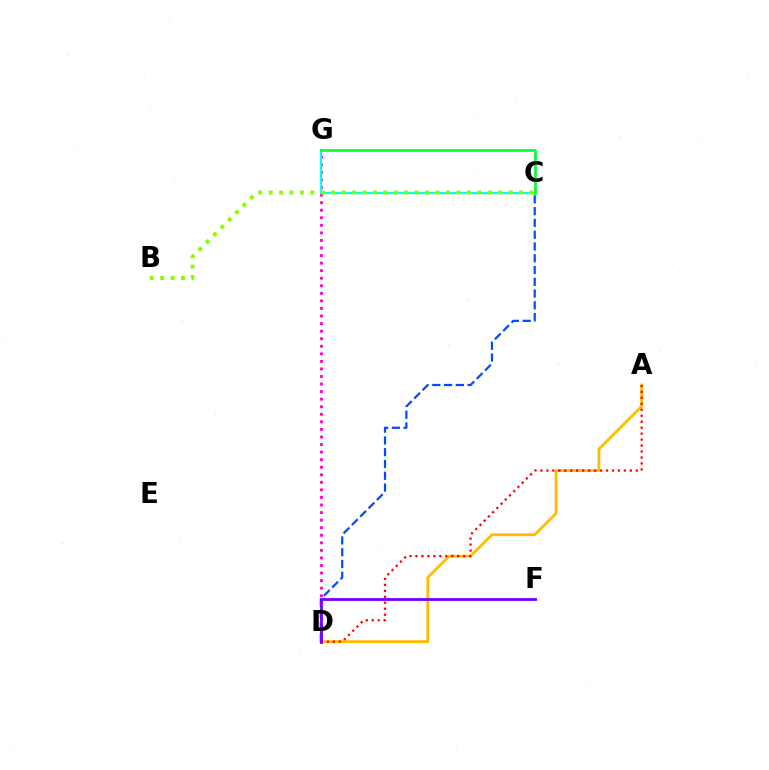{('C', 'D'): [{'color': '#004bff', 'line_style': 'dashed', 'thickness': 1.6}], ('A', 'D'): [{'color': '#ffbd00', 'line_style': 'solid', 'thickness': 2.05}, {'color': '#ff0000', 'line_style': 'dotted', 'thickness': 1.62}], ('D', 'G'): [{'color': '#ff00cf', 'line_style': 'dotted', 'thickness': 2.05}], ('C', 'G'): [{'color': '#00fff6', 'line_style': 'solid', 'thickness': 1.62}, {'color': '#00ff39', 'line_style': 'solid', 'thickness': 1.93}], ('B', 'C'): [{'color': '#84ff00', 'line_style': 'dotted', 'thickness': 2.83}], ('D', 'F'): [{'color': '#7200ff', 'line_style': 'solid', 'thickness': 2.01}]}